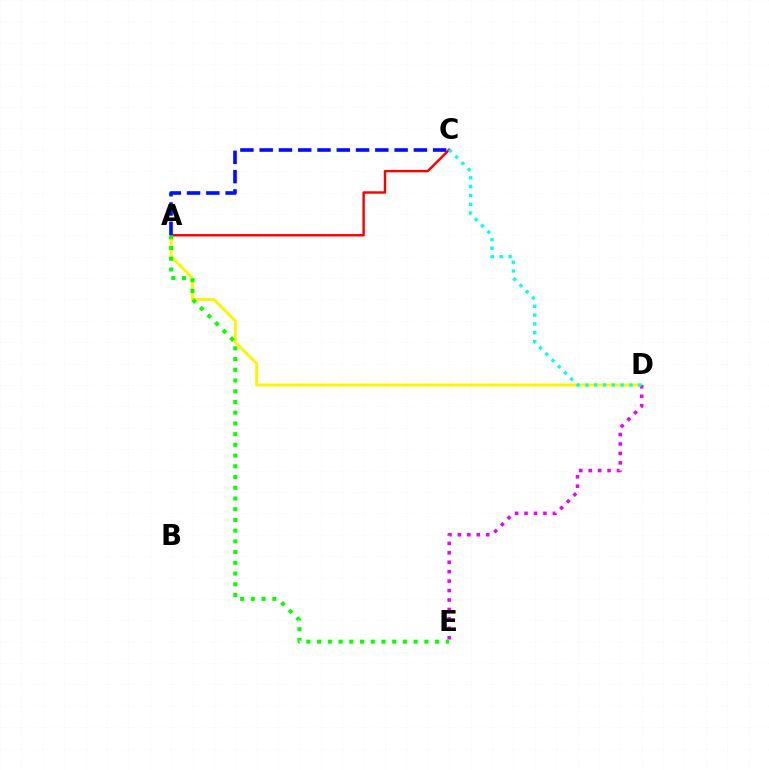{('A', 'D'): [{'color': '#fcf500', 'line_style': 'solid', 'thickness': 2.08}], ('D', 'E'): [{'color': '#ee00ff', 'line_style': 'dotted', 'thickness': 2.56}], ('A', 'C'): [{'color': '#ff0000', 'line_style': 'solid', 'thickness': 1.75}, {'color': '#0010ff', 'line_style': 'dashed', 'thickness': 2.62}], ('A', 'E'): [{'color': '#08ff00', 'line_style': 'dotted', 'thickness': 2.91}], ('C', 'D'): [{'color': '#00fff6', 'line_style': 'dotted', 'thickness': 2.4}]}